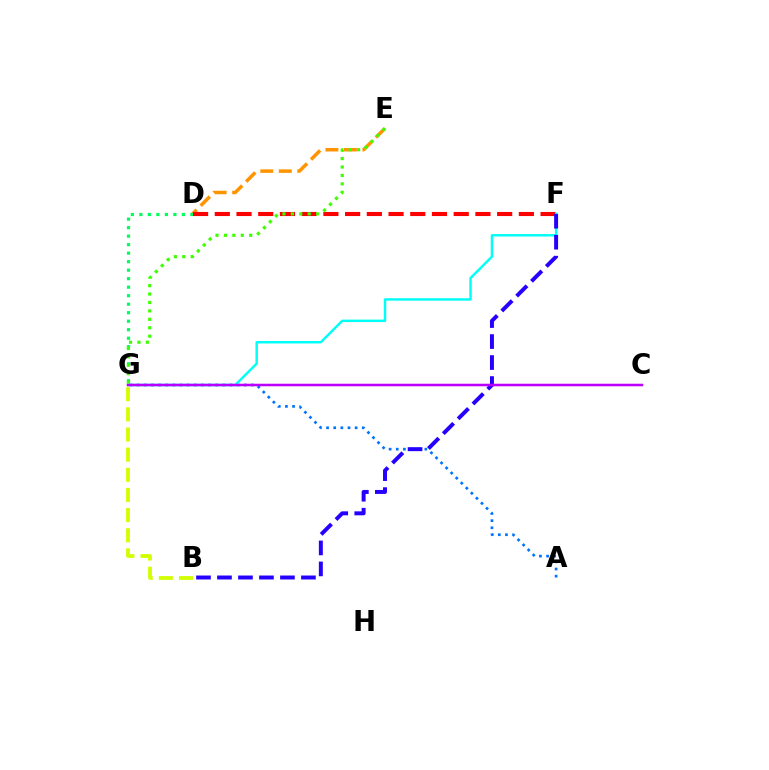{('D', 'E'): [{'color': '#ff9400', 'line_style': 'dashed', 'thickness': 2.51}], ('A', 'G'): [{'color': '#0074ff', 'line_style': 'dotted', 'thickness': 1.94}], ('D', 'G'): [{'color': '#00ff5c', 'line_style': 'dotted', 'thickness': 2.31}], ('D', 'F'): [{'color': '#ff0000', 'line_style': 'dashed', 'thickness': 2.95}], ('C', 'G'): [{'color': '#ff00ac', 'line_style': 'solid', 'thickness': 1.55}, {'color': '#b900ff', 'line_style': 'solid', 'thickness': 1.75}], ('E', 'G'): [{'color': '#3dff00', 'line_style': 'dotted', 'thickness': 2.29}], ('B', 'G'): [{'color': '#d1ff00', 'line_style': 'dashed', 'thickness': 2.74}], ('F', 'G'): [{'color': '#00fff6', 'line_style': 'solid', 'thickness': 1.76}], ('B', 'F'): [{'color': '#2500ff', 'line_style': 'dashed', 'thickness': 2.85}]}